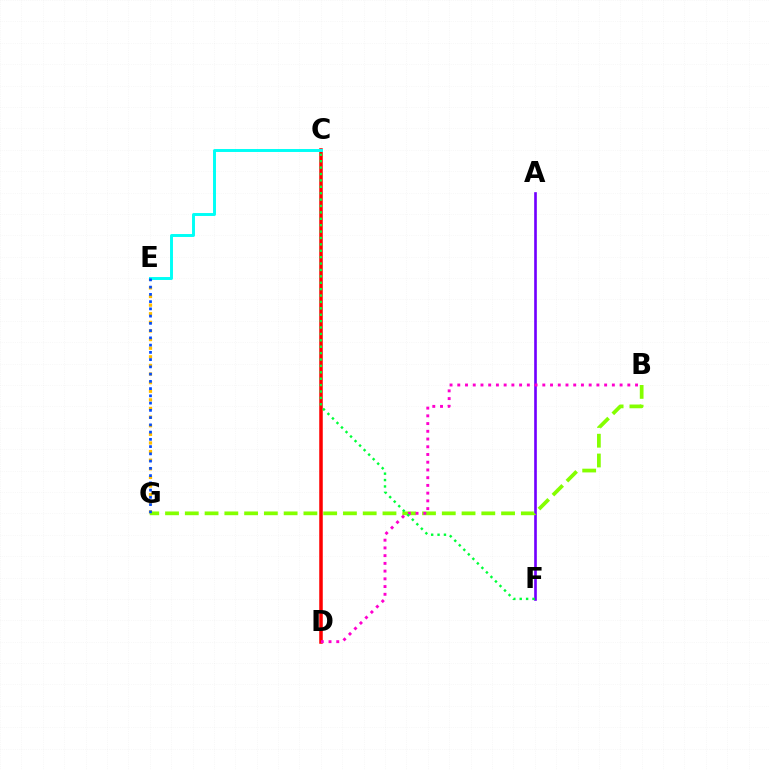{('C', 'D'): [{'color': '#ff0000', 'line_style': 'solid', 'thickness': 2.54}], ('A', 'F'): [{'color': '#7200ff', 'line_style': 'solid', 'thickness': 1.91}], ('E', 'G'): [{'color': '#ffbd00', 'line_style': 'dotted', 'thickness': 2.34}, {'color': '#004bff', 'line_style': 'dotted', 'thickness': 1.97}], ('B', 'G'): [{'color': '#84ff00', 'line_style': 'dashed', 'thickness': 2.69}], ('C', 'E'): [{'color': '#00fff6', 'line_style': 'solid', 'thickness': 2.12}], ('B', 'D'): [{'color': '#ff00cf', 'line_style': 'dotted', 'thickness': 2.1}], ('C', 'F'): [{'color': '#00ff39', 'line_style': 'dotted', 'thickness': 1.74}]}